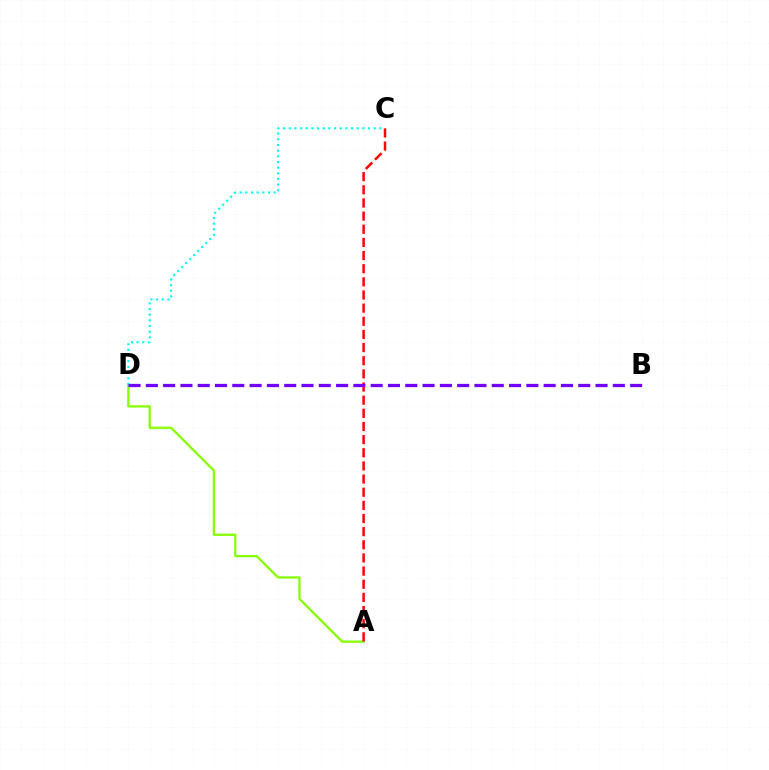{('A', 'D'): [{'color': '#84ff00', 'line_style': 'solid', 'thickness': 1.64}], ('A', 'C'): [{'color': '#ff0000', 'line_style': 'dashed', 'thickness': 1.79}], ('C', 'D'): [{'color': '#00fff6', 'line_style': 'dotted', 'thickness': 1.54}], ('B', 'D'): [{'color': '#7200ff', 'line_style': 'dashed', 'thickness': 2.35}]}